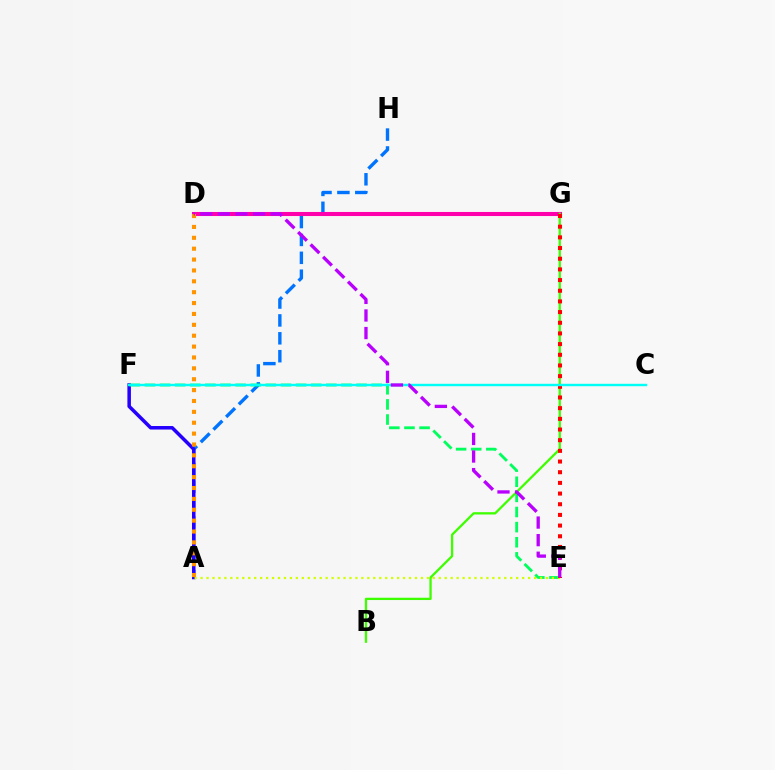{('A', 'H'): [{'color': '#0074ff', 'line_style': 'dashed', 'thickness': 2.43}], ('A', 'F'): [{'color': '#2500ff', 'line_style': 'solid', 'thickness': 2.54}], ('E', 'F'): [{'color': '#00ff5c', 'line_style': 'dashed', 'thickness': 2.05}], ('A', 'E'): [{'color': '#d1ff00', 'line_style': 'dotted', 'thickness': 1.62}], ('D', 'G'): [{'color': '#ff00ac', 'line_style': 'solid', 'thickness': 2.92}], ('B', 'G'): [{'color': '#3dff00', 'line_style': 'solid', 'thickness': 1.65}], ('A', 'D'): [{'color': '#ff9400', 'line_style': 'dotted', 'thickness': 2.96}], ('E', 'G'): [{'color': '#ff0000', 'line_style': 'dotted', 'thickness': 2.9}], ('C', 'F'): [{'color': '#00fff6', 'line_style': 'solid', 'thickness': 1.74}], ('D', 'E'): [{'color': '#b900ff', 'line_style': 'dashed', 'thickness': 2.39}]}